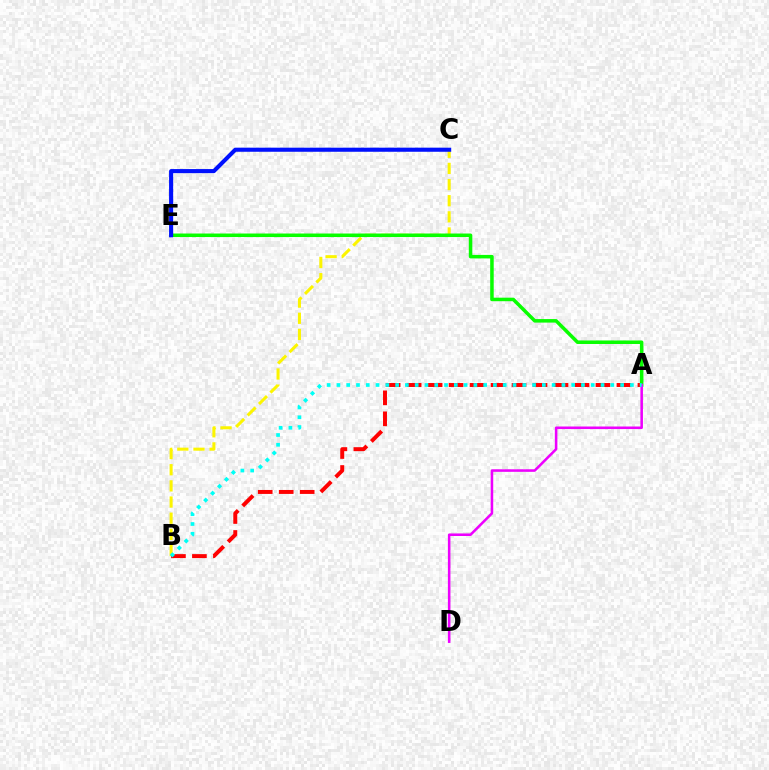{('B', 'C'): [{'color': '#fcf500', 'line_style': 'dashed', 'thickness': 2.19}], ('A', 'B'): [{'color': '#ff0000', 'line_style': 'dashed', 'thickness': 2.85}, {'color': '#00fff6', 'line_style': 'dotted', 'thickness': 2.66}], ('A', 'E'): [{'color': '#08ff00', 'line_style': 'solid', 'thickness': 2.54}], ('A', 'D'): [{'color': '#ee00ff', 'line_style': 'solid', 'thickness': 1.84}], ('C', 'E'): [{'color': '#0010ff', 'line_style': 'solid', 'thickness': 2.94}]}